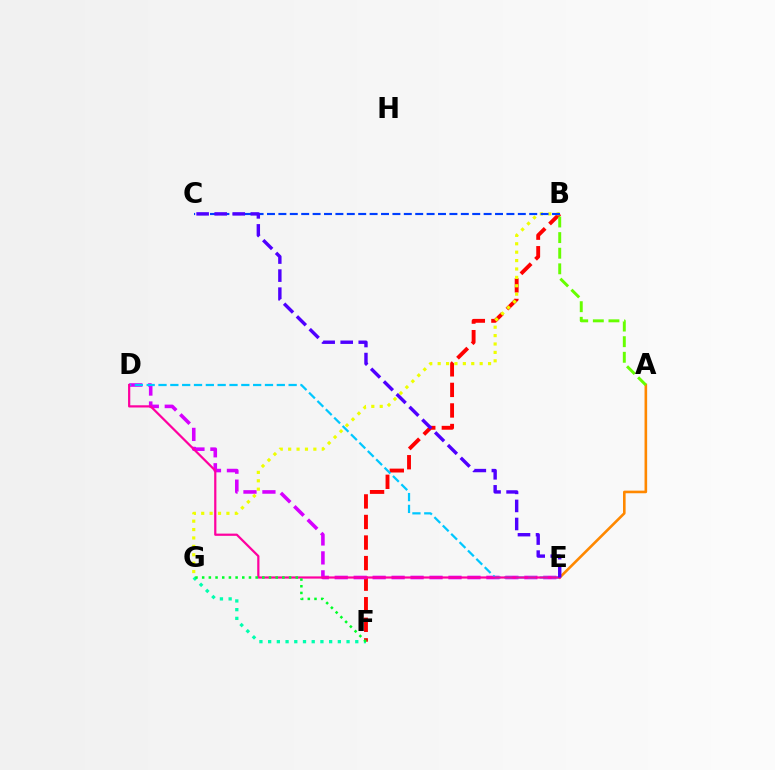{('B', 'F'): [{'color': '#ff0000', 'line_style': 'dashed', 'thickness': 2.79}], ('D', 'E'): [{'color': '#d600ff', 'line_style': 'dashed', 'thickness': 2.58}, {'color': '#00c7ff', 'line_style': 'dashed', 'thickness': 1.61}, {'color': '#ff00a0', 'line_style': 'solid', 'thickness': 1.6}], ('A', 'E'): [{'color': '#ff8800', 'line_style': 'solid', 'thickness': 1.88}], ('B', 'G'): [{'color': '#eeff00', 'line_style': 'dotted', 'thickness': 2.28}], ('B', 'C'): [{'color': '#003fff', 'line_style': 'dashed', 'thickness': 1.55}], ('A', 'B'): [{'color': '#66ff00', 'line_style': 'dashed', 'thickness': 2.12}], ('F', 'G'): [{'color': '#00ffaf', 'line_style': 'dotted', 'thickness': 2.37}, {'color': '#00ff27', 'line_style': 'dotted', 'thickness': 1.82}], ('C', 'E'): [{'color': '#4f00ff', 'line_style': 'dashed', 'thickness': 2.45}]}